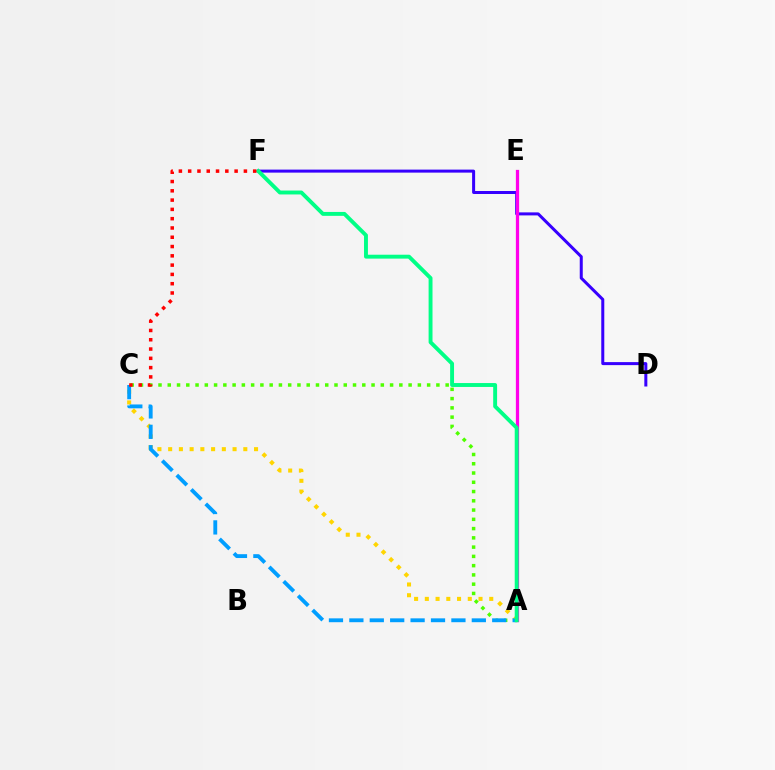{('A', 'C'): [{'color': '#4fff00', 'line_style': 'dotted', 'thickness': 2.52}, {'color': '#ffd500', 'line_style': 'dotted', 'thickness': 2.92}, {'color': '#009eff', 'line_style': 'dashed', 'thickness': 2.77}], ('D', 'F'): [{'color': '#3700ff', 'line_style': 'solid', 'thickness': 2.17}], ('A', 'E'): [{'color': '#ff00ed', 'line_style': 'solid', 'thickness': 2.34}], ('A', 'F'): [{'color': '#00ff86', 'line_style': 'solid', 'thickness': 2.81}], ('C', 'F'): [{'color': '#ff0000', 'line_style': 'dotted', 'thickness': 2.52}]}